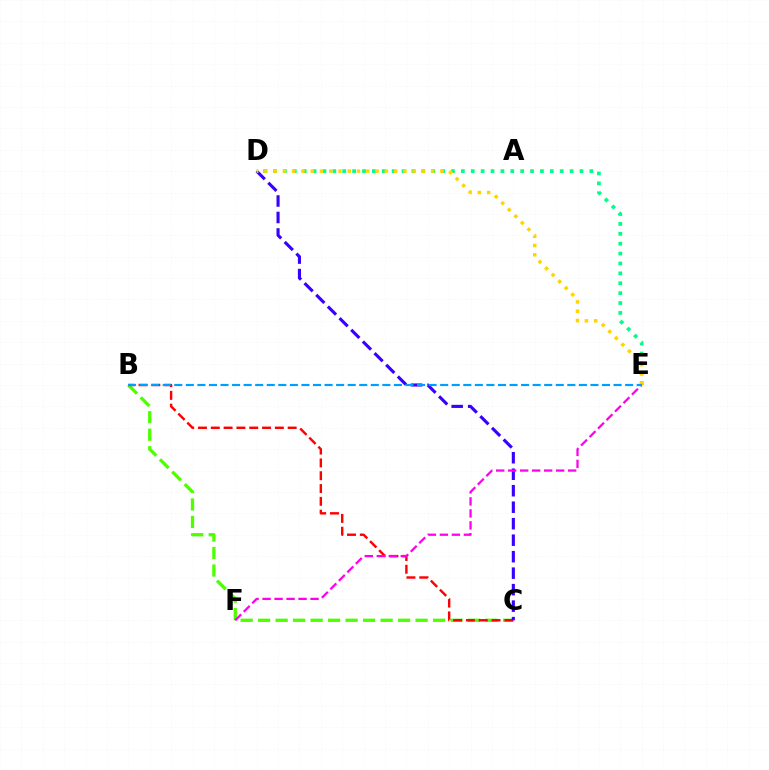{('B', 'C'): [{'color': '#4fff00', 'line_style': 'dashed', 'thickness': 2.38}, {'color': '#ff0000', 'line_style': 'dashed', 'thickness': 1.74}], ('D', 'E'): [{'color': '#00ff86', 'line_style': 'dotted', 'thickness': 2.69}, {'color': '#ffd500', 'line_style': 'dotted', 'thickness': 2.52}], ('C', 'D'): [{'color': '#3700ff', 'line_style': 'dashed', 'thickness': 2.24}], ('E', 'F'): [{'color': '#ff00ed', 'line_style': 'dashed', 'thickness': 1.63}], ('B', 'E'): [{'color': '#009eff', 'line_style': 'dashed', 'thickness': 1.57}]}